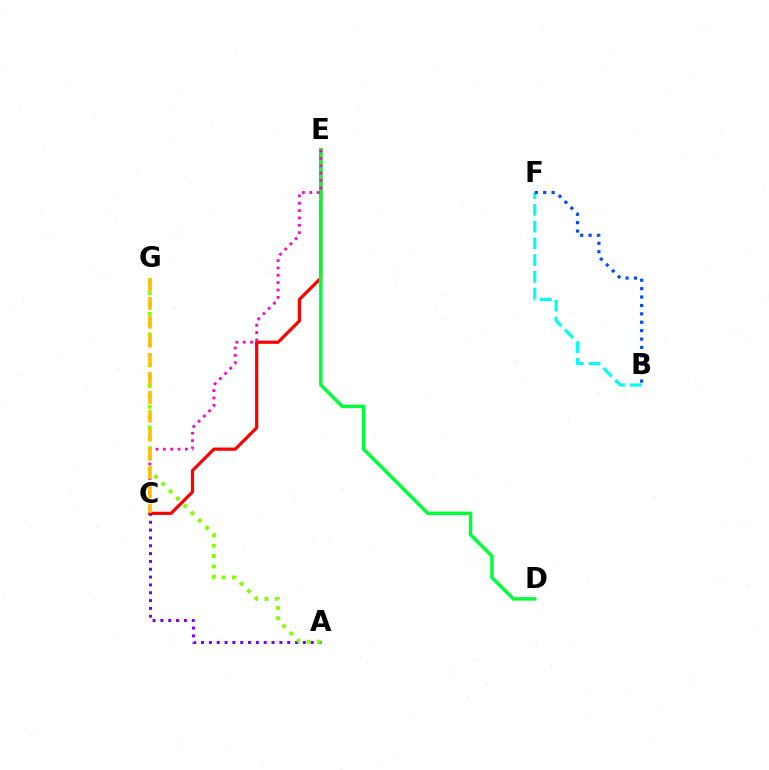{('C', 'E'): [{'color': '#ff0000', 'line_style': 'solid', 'thickness': 2.3}, {'color': '#ff00cf', 'line_style': 'dotted', 'thickness': 2.0}], ('A', 'C'): [{'color': '#7200ff', 'line_style': 'dotted', 'thickness': 2.13}], ('B', 'F'): [{'color': '#00fff6', 'line_style': 'dashed', 'thickness': 2.27}, {'color': '#004bff', 'line_style': 'dotted', 'thickness': 2.28}], ('D', 'E'): [{'color': '#00ff39', 'line_style': 'solid', 'thickness': 2.5}], ('A', 'G'): [{'color': '#84ff00', 'line_style': 'dotted', 'thickness': 2.81}], ('C', 'G'): [{'color': '#ffbd00', 'line_style': 'dashed', 'thickness': 2.56}]}